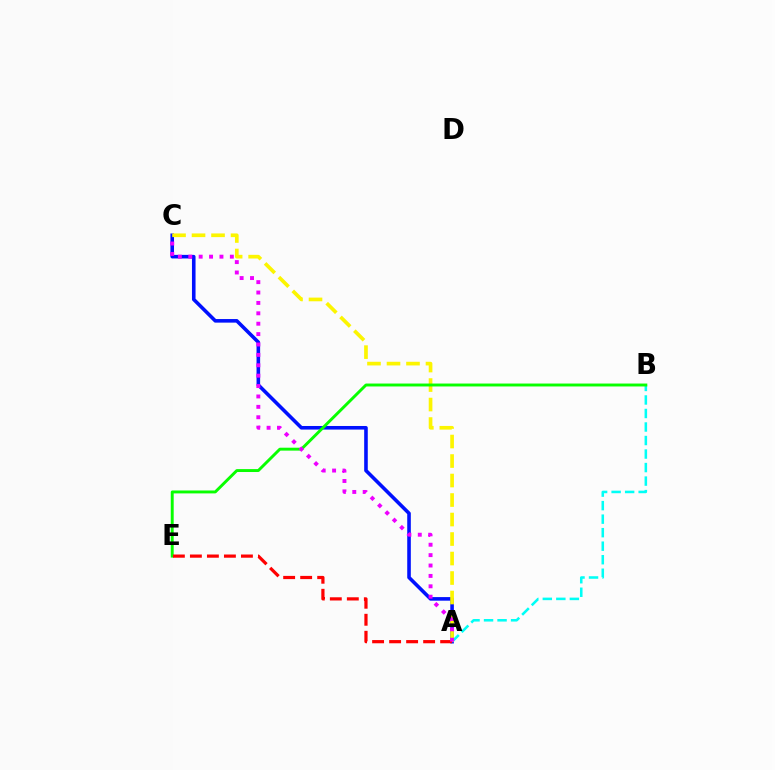{('A', 'C'): [{'color': '#0010ff', 'line_style': 'solid', 'thickness': 2.58}, {'color': '#fcf500', 'line_style': 'dashed', 'thickness': 2.65}, {'color': '#ee00ff', 'line_style': 'dotted', 'thickness': 2.82}], ('A', 'B'): [{'color': '#00fff6', 'line_style': 'dashed', 'thickness': 1.84}], ('B', 'E'): [{'color': '#08ff00', 'line_style': 'solid', 'thickness': 2.1}], ('A', 'E'): [{'color': '#ff0000', 'line_style': 'dashed', 'thickness': 2.31}]}